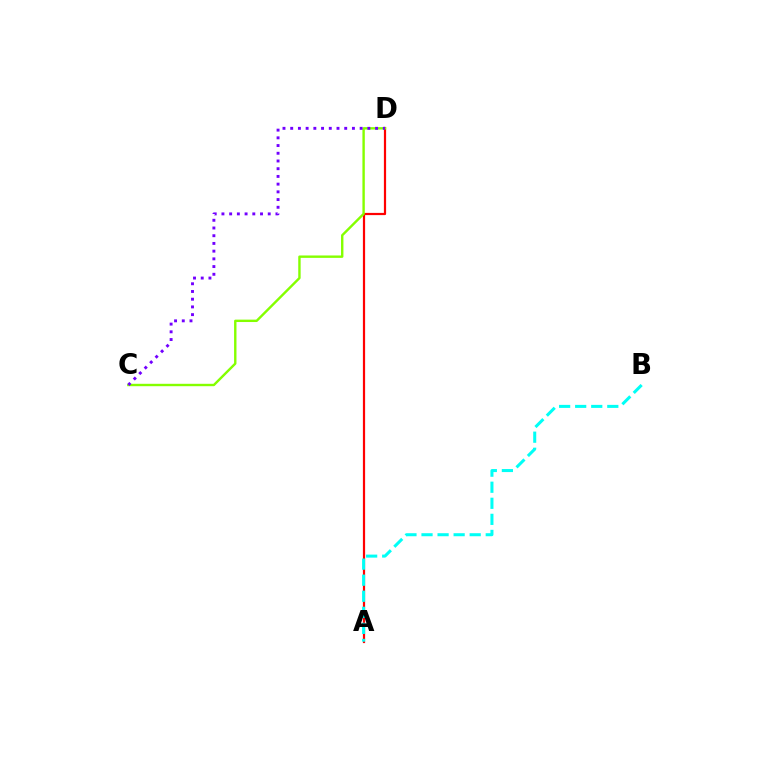{('A', 'D'): [{'color': '#ff0000', 'line_style': 'solid', 'thickness': 1.59}], ('C', 'D'): [{'color': '#84ff00', 'line_style': 'solid', 'thickness': 1.73}, {'color': '#7200ff', 'line_style': 'dotted', 'thickness': 2.1}], ('A', 'B'): [{'color': '#00fff6', 'line_style': 'dashed', 'thickness': 2.18}]}